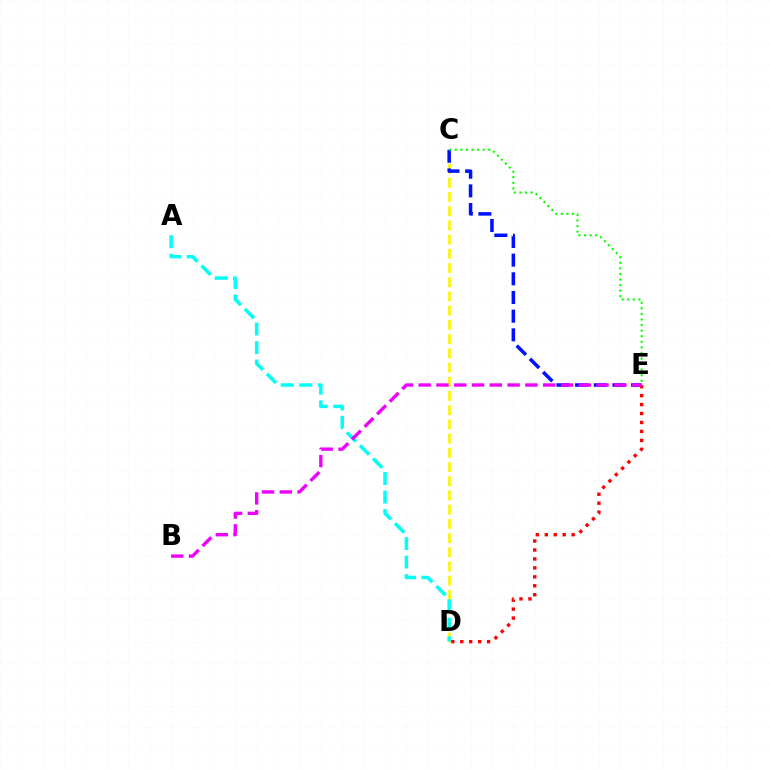{('C', 'D'): [{'color': '#fcf500', 'line_style': 'dashed', 'thickness': 1.93}], ('C', 'E'): [{'color': '#0010ff', 'line_style': 'dashed', 'thickness': 2.54}, {'color': '#08ff00', 'line_style': 'dotted', 'thickness': 1.52}], ('D', 'E'): [{'color': '#ff0000', 'line_style': 'dotted', 'thickness': 2.43}], ('A', 'D'): [{'color': '#00fff6', 'line_style': 'dashed', 'thickness': 2.51}], ('B', 'E'): [{'color': '#ee00ff', 'line_style': 'dashed', 'thickness': 2.42}]}